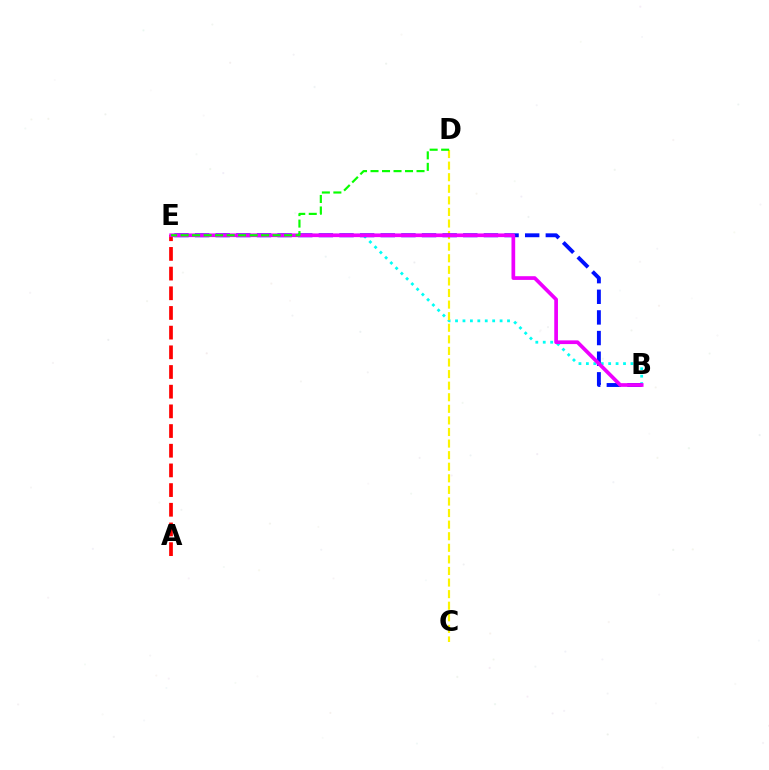{('A', 'E'): [{'color': '#ff0000', 'line_style': 'dashed', 'thickness': 2.67}], ('B', 'E'): [{'color': '#00fff6', 'line_style': 'dotted', 'thickness': 2.02}, {'color': '#0010ff', 'line_style': 'dashed', 'thickness': 2.8}, {'color': '#ee00ff', 'line_style': 'solid', 'thickness': 2.67}], ('C', 'D'): [{'color': '#fcf500', 'line_style': 'dashed', 'thickness': 1.57}], ('D', 'E'): [{'color': '#08ff00', 'line_style': 'dashed', 'thickness': 1.56}]}